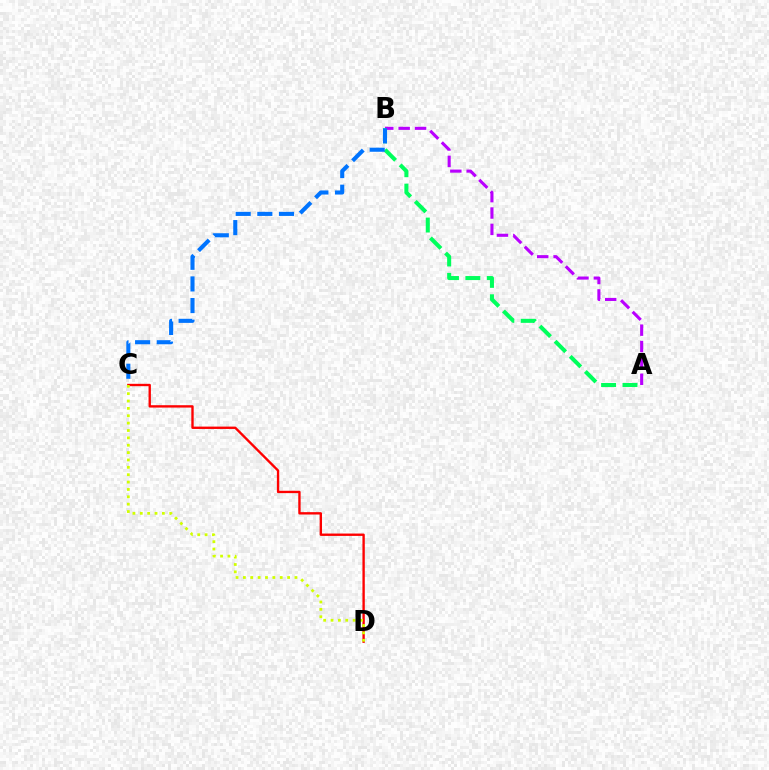{('A', 'B'): [{'color': '#b900ff', 'line_style': 'dashed', 'thickness': 2.22}, {'color': '#00ff5c', 'line_style': 'dashed', 'thickness': 2.91}], ('C', 'D'): [{'color': '#ff0000', 'line_style': 'solid', 'thickness': 1.7}, {'color': '#d1ff00', 'line_style': 'dotted', 'thickness': 2.0}], ('B', 'C'): [{'color': '#0074ff', 'line_style': 'dashed', 'thickness': 2.94}]}